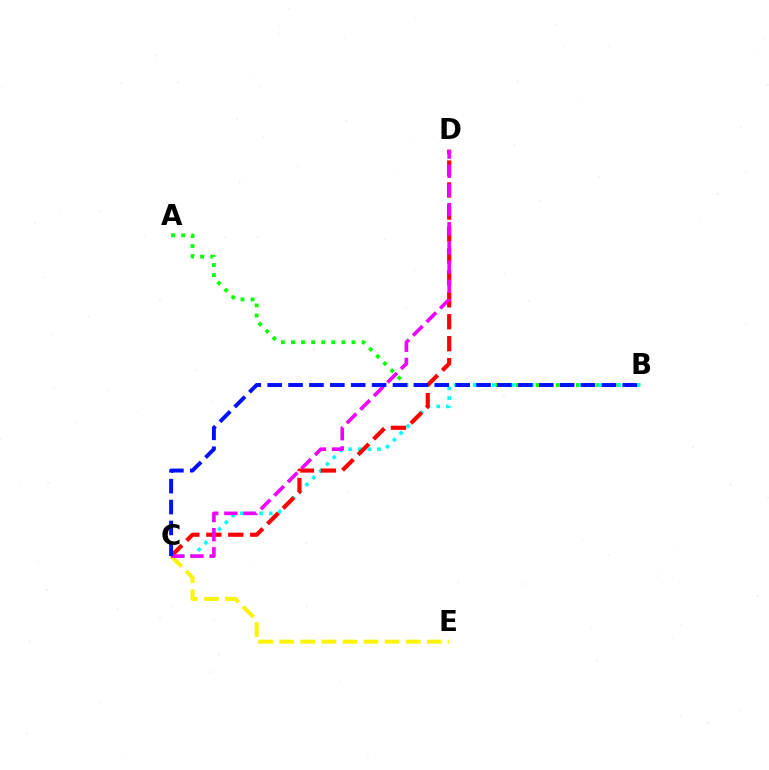{('A', 'B'): [{'color': '#08ff00', 'line_style': 'dotted', 'thickness': 2.74}], ('B', 'C'): [{'color': '#00fff6', 'line_style': 'dotted', 'thickness': 2.62}, {'color': '#0010ff', 'line_style': 'dashed', 'thickness': 2.84}], ('C', 'E'): [{'color': '#fcf500', 'line_style': 'dashed', 'thickness': 2.86}], ('C', 'D'): [{'color': '#ff0000', 'line_style': 'dashed', 'thickness': 2.98}, {'color': '#ee00ff', 'line_style': 'dashed', 'thickness': 2.6}]}